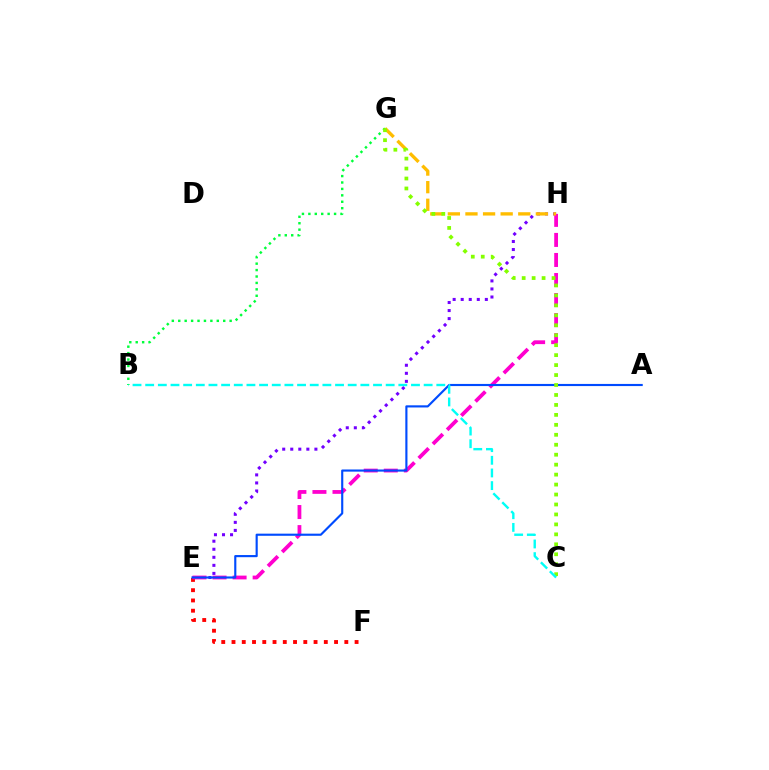{('E', 'F'): [{'color': '#ff0000', 'line_style': 'dotted', 'thickness': 2.79}], ('E', 'H'): [{'color': '#7200ff', 'line_style': 'dotted', 'thickness': 2.19}, {'color': '#ff00cf', 'line_style': 'dashed', 'thickness': 2.72}], ('B', 'G'): [{'color': '#00ff39', 'line_style': 'dotted', 'thickness': 1.75}], ('A', 'E'): [{'color': '#004bff', 'line_style': 'solid', 'thickness': 1.54}], ('G', 'H'): [{'color': '#ffbd00', 'line_style': 'dashed', 'thickness': 2.39}], ('C', 'G'): [{'color': '#84ff00', 'line_style': 'dotted', 'thickness': 2.71}], ('B', 'C'): [{'color': '#00fff6', 'line_style': 'dashed', 'thickness': 1.72}]}